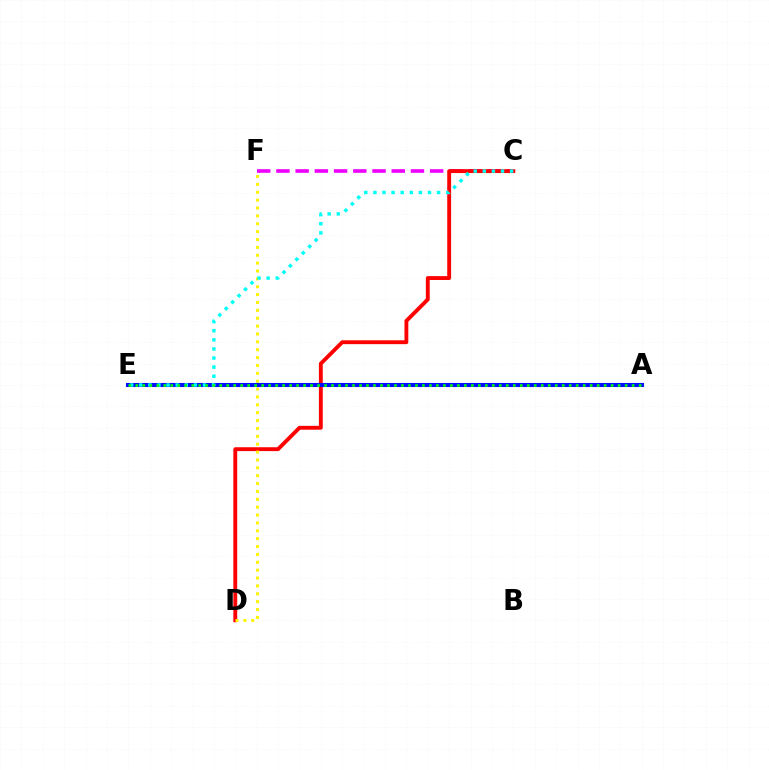{('C', 'F'): [{'color': '#ee00ff', 'line_style': 'dashed', 'thickness': 2.61}], ('C', 'D'): [{'color': '#ff0000', 'line_style': 'solid', 'thickness': 2.78}], ('D', 'F'): [{'color': '#fcf500', 'line_style': 'dotted', 'thickness': 2.14}], ('A', 'E'): [{'color': '#0010ff', 'line_style': 'solid', 'thickness': 2.94}, {'color': '#08ff00', 'line_style': 'dotted', 'thickness': 1.9}], ('C', 'E'): [{'color': '#00fff6', 'line_style': 'dotted', 'thickness': 2.47}]}